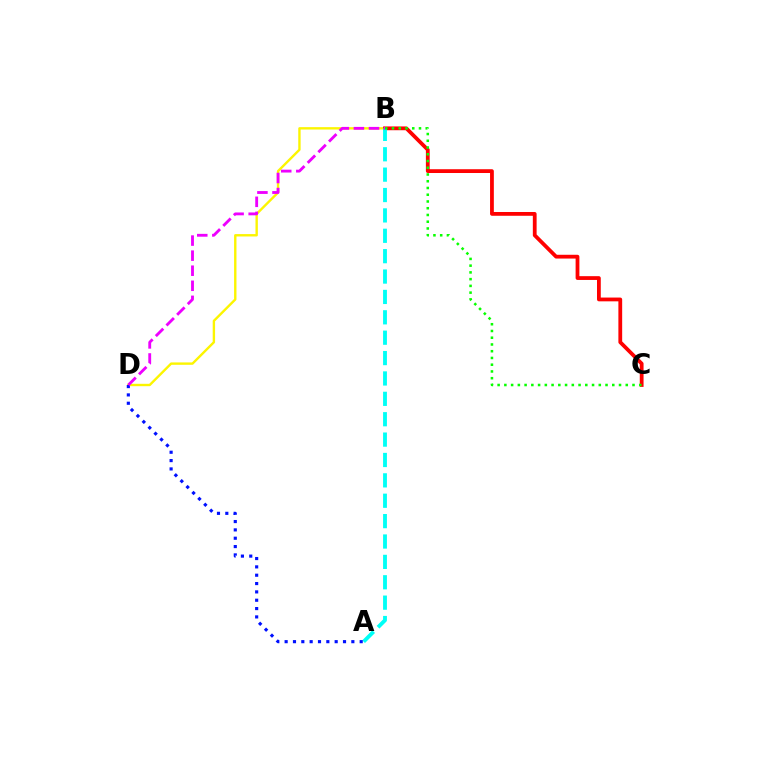{('B', 'D'): [{'color': '#fcf500', 'line_style': 'solid', 'thickness': 1.71}, {'color': '#ee00ff', 'line_style': 'dashed', 'thickness': 2.05}], ('B', 'C'): [{'color': '#ff0000', 'line_style': 'solid', 'thickness': 2.72}, {'color': '#08ff00', 'line_style': 'dotted', 'thickness': 1.83}], ('A', 'B'): [{'color': '#00fff6', 'line_style': 'dashed', 'thickness': 2.77}], ('A', 'D'): [{'color': '#0010ff', 'line_style': 'dotted', 'thickness': 2.27}]}